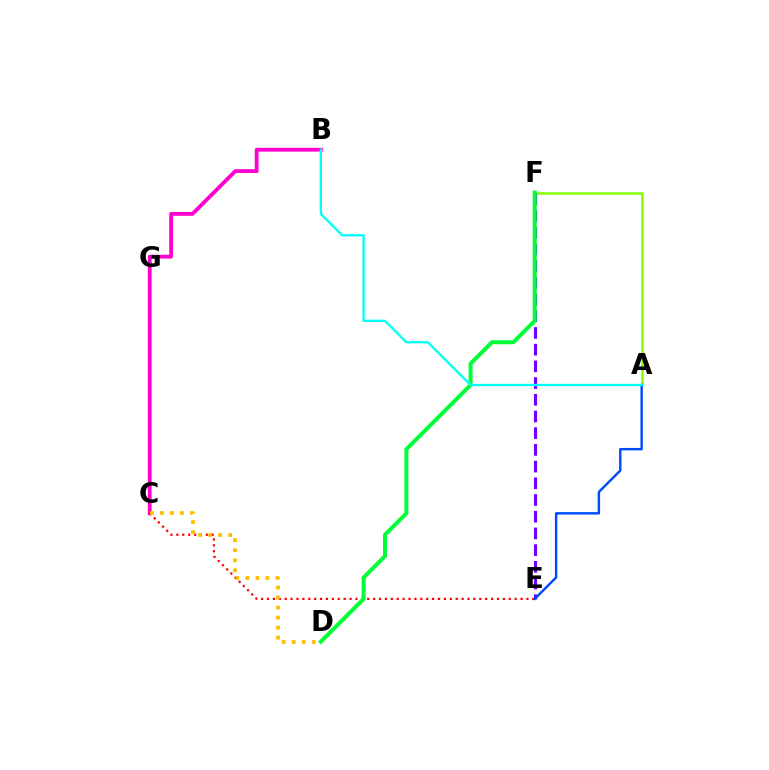{('A', 'F'): [{'color': '#84ff00', 'line_style': 'solid', 'thickness': 1.8}], ('E', 'F'): [{'color': '#7200ff', 'line_style': 'dashed', 'thickness': 2.27}], ('B', 'C'): [{'color': '#ff00cf', 'line_style': 'solid', 'thickness': 2.74}], ('C', 'E'): [{'color': '#ff0000', 'line_style': 'dotted', 'thickness': 1.6}], ('D', 'F'): [{'color': '#00ff39', 'line_style': 'solid', 'thickness': 2.87}], ('A', 'E'): [{'color': '#004bff', 'line_style': 'solid', 'thickness': 1.74}], ('A', 'B'): [{'color': '#00fff6', 'line_style': 'solid', 'thickness': 1.66}], ('C', 'D'): [{'color': '#ffbd00', 'line_style': 'dotted', 'thickness': 2.73}]}